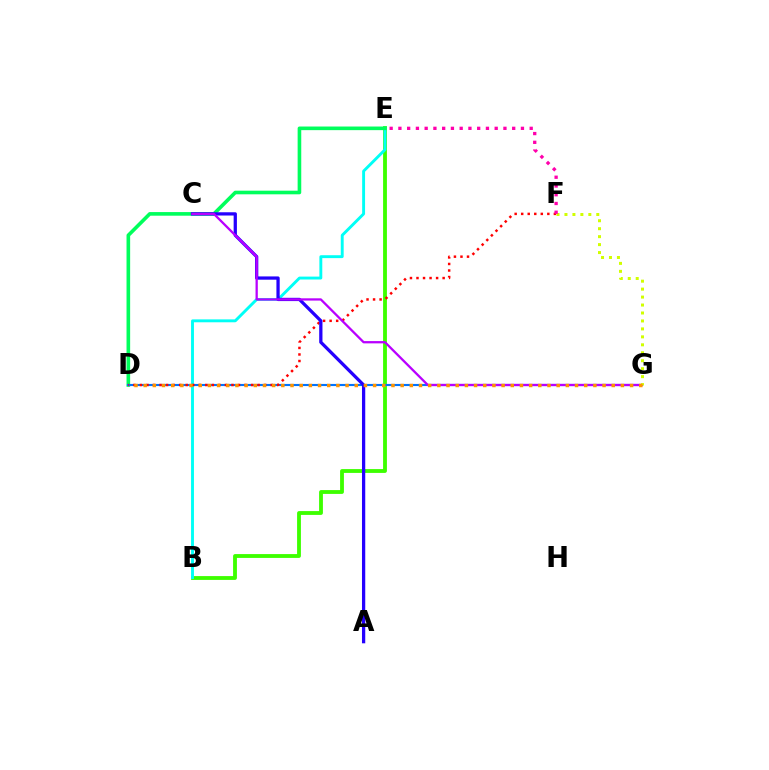{('B', 'E'): [{'color': '#3dff00', 'line_style': 'solid', 'thickness': 2.76}, {'color': '#00fff6', 'line_style': 'solid', 'thickness': 2.09}], ('D', 'E'): [{'color': '#00ff5c', 'line_style': 'solid', 'thickness': 2.61}], ('D', 'G'): [{'color': '#0074ff', 'line_style': 'solid', 'thickness': 1.53}, {'color': '#ff9400', 'line_style': 'dotted', 'thickness': 2.49}], ('D', 'F'): [{'color': '#ff0000', 'line_style': 'dotted', 'thickness': 1.78}], ('A', 'C'): [{'color': '#2500ff', 'line_style': 'solid', 'thickness': 2.35}], ('C', 'G'): [{'color': '#b900ff', 'line_style': 'solid', 'thickness': 1.64}], ('F', 'G'): [{'color': '#d1ff00', 'line_style': 'dotted', 'thickness': 2.16}], ('E', 'F'): [{'color': '#ff00ac', 'line_style': 'dotted', 'thickness': 2.38}]}